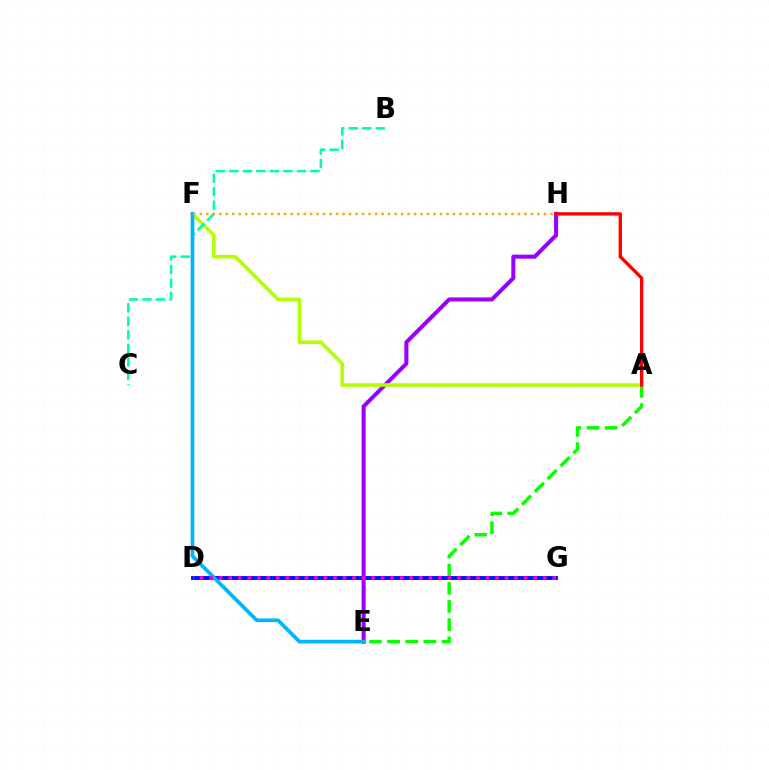{('A', 'E'): [{'color': '#08ff00', 'line_style': 'dashed', 'thickness': 2.47}], ('D', 'G'): [{'color': '#0010ff', 'line_style': 'solid', 'thickness': 2.8}, {'color': '#ff00bd', 'line_style': 'dotted', 'thickness': 2.59}], ('E', 'H'): [{'color': '#9b00ff', 'line_style': 'solid', 'thickness': 2.92}], ('A', 'F'): [{'color': '#b3ff00', 'line_style': 'solid', 'thickness': 2.6}], ('B', 'C'): [{'color': '#00ff9d', 'line_style': 'dashed', 'thickness': 1.84}], ('E', 'F'): [{'color': '#00b5ff', 'line_style': 'solid', 'thickness': 2.66}], ('A', 'H'): [{'color': '#ff0000', 'line_style': 'solid', 'thickness': 2.4}], ('F', 'H'): [{'color': '#ffa500', 'line_style': 'dotted', 'thickness': 1.76}]}